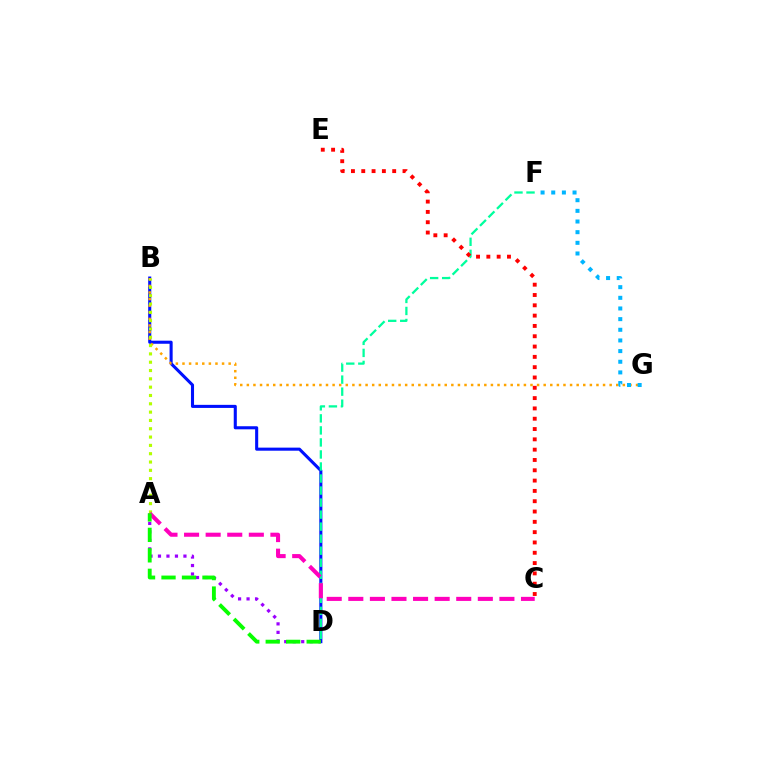{('B', 'D'): [{'color': '#0010ff', 'line_style': 'solid', 'thickness': 2.21}], ('B', 'G'): [{'color': '#ffa500', 'line_style': 'dotted', 'thickness': 1.79}], ('A', 'D'): [{'color': '#9b00ff', 'line_style': 'dotted', 'thickness': 2.31}, {'color': '#08ff00', 'line_style': 'dashed', 'thickness': 2.78}], ('A', 'B'): [{'color': '#b3ff00', 'line_style': 'dotted', 'thickness': 2.26}], ('D', 'F'): [{'color': '#00ff9d', 'line_style': 'dashed', 'thickness': 1.63}], ('A', 'C'): [{'color': '#ff00bd', 'line_style': 'dashed', 'thickness': 2.93}], ('F', 'G'): [{'color': '#00b5ff', 'line_style': 'dotted', 'thickness': 2.9}], ('C', 'E'): [{'color': '#ff0000', 'line_style': 'dotted', 'thickness': 2.8}]}